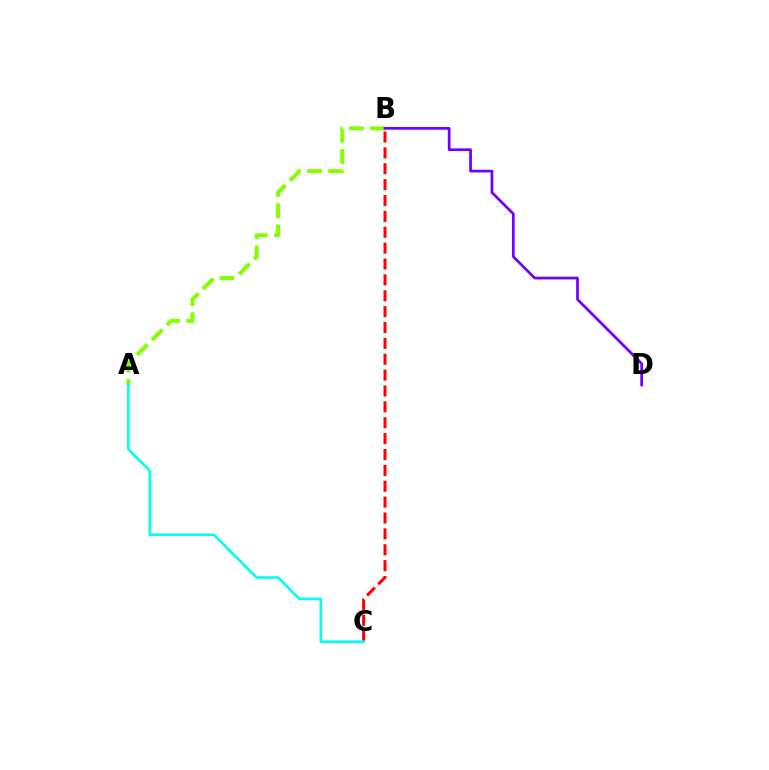{('B', 'C'): [{'color': '#ff0000', 'line_style': 'dashed', 'thickness': 2.16}], ('A', 'B'): [{'color': '#84ff00', 'line_style': 'dashed', 'thickness': 2.88}], ('A', 'C'): [{'color': '#00fff6', 'line_style': 'solid', 'thickness': 1.88}], ('B', 'D'): [{'color': '#7200ff', 'line_style': 'solid', 'thickness': 1.96}]}